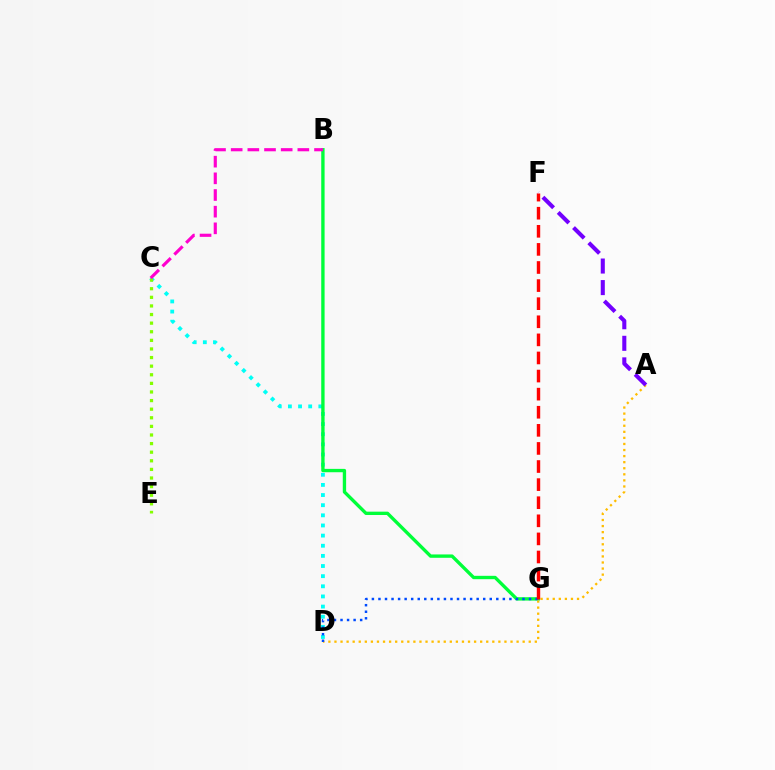{('C', 'D'): [{'color': '#00fff6', 'line_style': 'dotted', 'thickness': 2.75}], ('B', 'G'): [{'color': '#00ff39', 'line_style': 'solid', 'thickness': 2.41}], ('A', 'D'): [{'color': '#ffbd00', 'line_style': 'dotted', 'thickness': 1.65}], ('C', 'E'): [{'color': '#84ff00', 'line_style': 'dotted', 'thickness': 2.34}], ('A', 'F'): [{'color': '#7200ff', 'line_style': 'dashed', 'thickness': 2.93}], ('D', 'G'): [{'color': '#004bff', 'line_style': 'dotted', 'thickness': 1.78}], ('B', 'C'): [{'color': '#ff00cf', 'line_style': 'dashed', 'thickness': 2.26}], ('F', 'G'): [{'color': '#ff0000', 'line_style': 'dashed', 'thickness': 2.46}]}